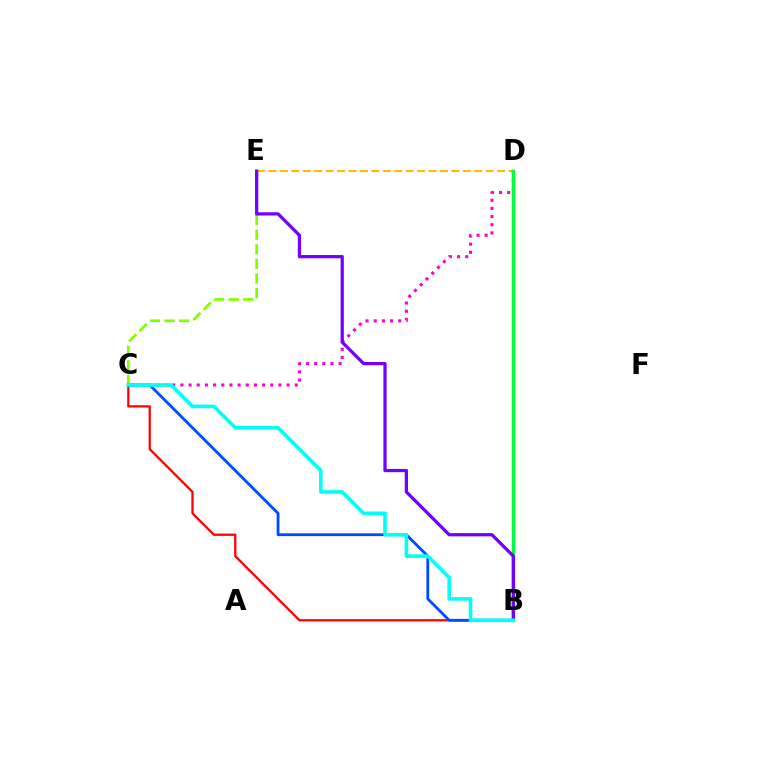{('D', 'E'): [{'color': '#ffbd00', 'line_style': 'dashed', 'thickness': 1.55}], ('C', 'E'): [{'color': '#84ff00', 'line_style': 'dashed', 'thickness': 1.99}], ('C', 'D'): [{'color': '#ff00cf', 'line_style': 'dotted', 'thickness': 2.22}], ('B', 'C'): [{'color': '#ff0000', 'line_style': 'solid', 'thickness': 1.63}, {'color': '#004bff', 'line_style': 'solid', 'thickness': 2.01}, {'color': '#00fff6', 'line_style': 'solid', 'thickness': 2.59}], ('B', 'D'): [{'color': '#00ff39', 'line_style': 'solid', 'thickness': 2.52}], ('B', 'E'): [{'color': '#7200ff', 'line_style': 'solid', 'thickness': 2.34}]}